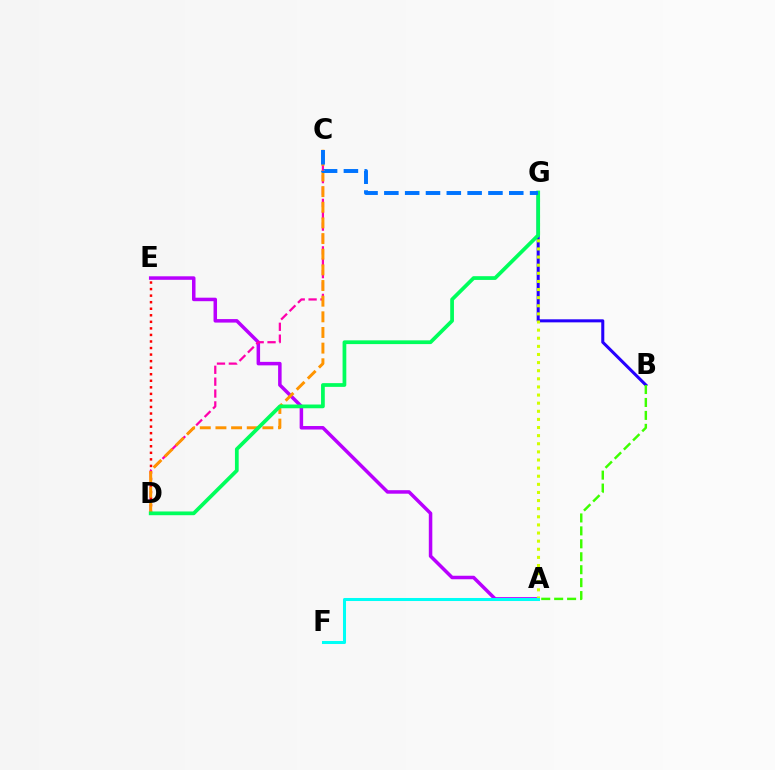{('A', 'E'): [{'color': '#b900ff', 'line_style': 'solid', 'thickness': 2.52}], ('C', 'D'): [{'color': '#ff00ac', 'line_style': 'dashed', 'thickness': 1.61}, {'color': '#ff9400', 'line_style': 'dashed', 'thickness': 2.13}], ('B', 'G'): [{'color': '#2500ff', 'line_style': 'solid', 'thickness': 2.19}], ('D', 'E'): [{'color': '#ff0000', 'line_style': 'dotted', 'thickness': 1.78}], ('A', 'G'): [{'color': '#d1ff00', 'line_style': 'dotted', 'thickness': 2.21}], ('D', 'G'): [{'color': '#00ff5c', 'line_style': 'solid', 'thickness': 2.69}], ('A', 'F'): [{'color': '#00fff6', 'line_style': 'solid', 'thickness': 2.18}], ('C', 'G'): [{'color': '#0074ff', 'line_style': 'dashed', 'thickness': 2.83}], ('A', 'B'): [{'color': '#3dff00', 'line_style': 'dashed', 'thickness': 1.76}]}